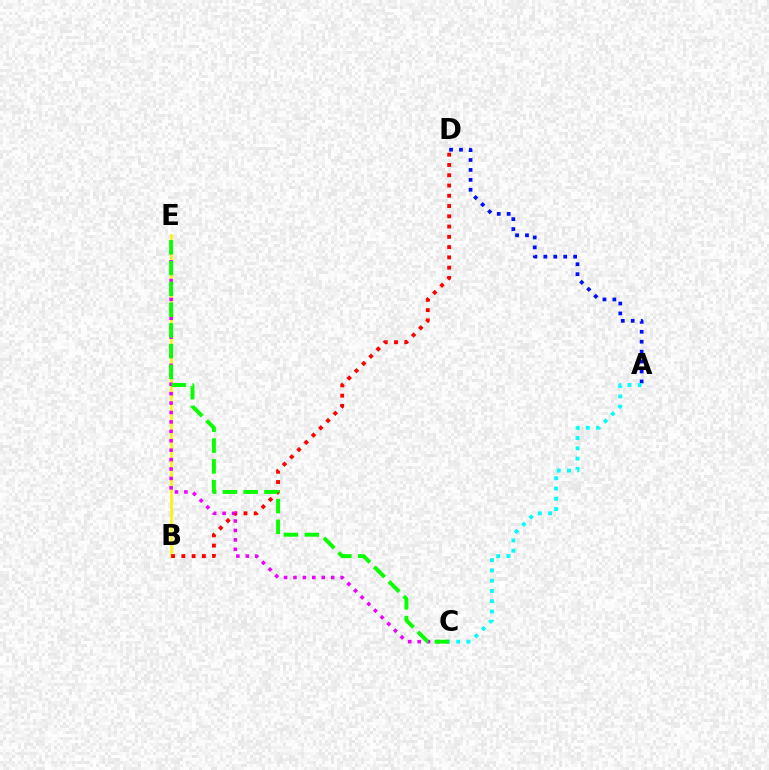{('B', 'E'): [{'color': '#fcf500', 'line_style': 'solid', 'thickness': 1.86}], ('B', 'D'): [{'color': '#ff0000', 'line_style': 'dotted', 'thickness': 2.79}], ('A', 'D'): [{'color': '#0010ff', 'line_style': 'dotted', 'thickness': 2.7}], ('C', 'E'): [{'color': '#ee00ff', 'line_style': 'dotted', 'thickness': 2.56}, {'color': '#08ff00', 'line_style': 'dashed', 'thickness': 2.82}], ('A', 'C'): [{'color': '#00fff6', 'line_style': 'dotted', 'thickness': 2.79}]}